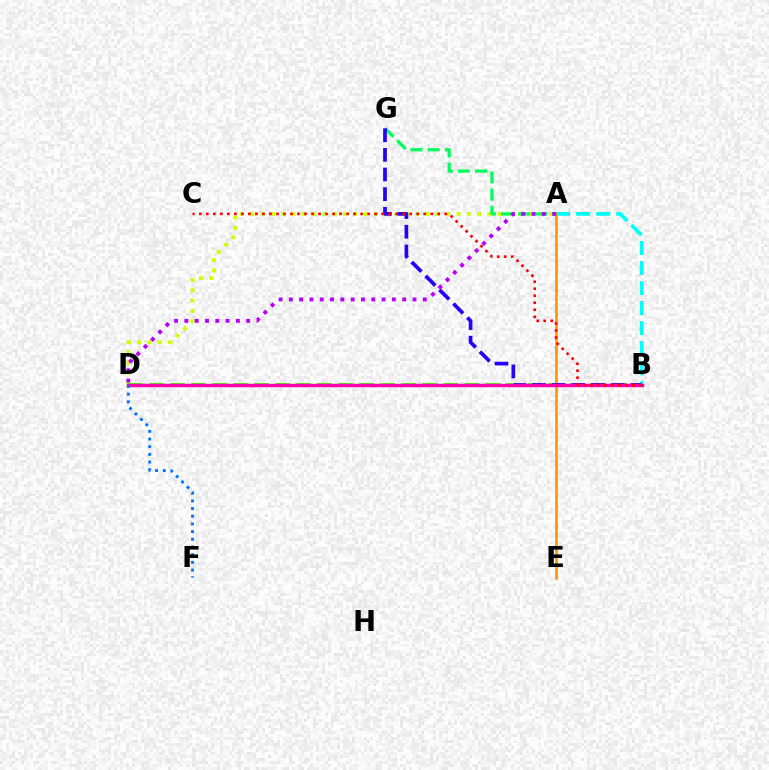{('A', 'D'): [{'color': '#d1ff00', 'line_style': 'dotted', 'thickness': 2.8}, {'color': '#b900ff', 'line_style': 'dotted', 'thickness': 2.8}], ('A', 'B'): [{'color': '#00fff6', 'line_style': 'dashed', 'thickness': 2.72}], ('A', 'E'): [{'color': '#ff9400', 'line_style': 'solid', 'thickness': 1.89}], ('A', 'G'): [{'color': '#00ff5c', 'line_style': 'dashed', 'thickness': 2.33}], ('B', 'D'): [{'color': '#3dff00', 'line_style': 'dashed', 'thickness': 2.86}, {'color': '#ff00ac', 'line_style': 'solid', 'thickness': 2.46}], ('B', 'G'): [{'color': '#2500ff', 'line_style': 'dashed', 'thickness': 2.67}], ('D', 'F'): [{'color': '#0074ff', 'line_style': 'dotted', 'thickness': 2.09}], ('B', 'C'): [{'color': '#ff0000', 'line_style': 'dotted', 'thickness': 1.91}]}